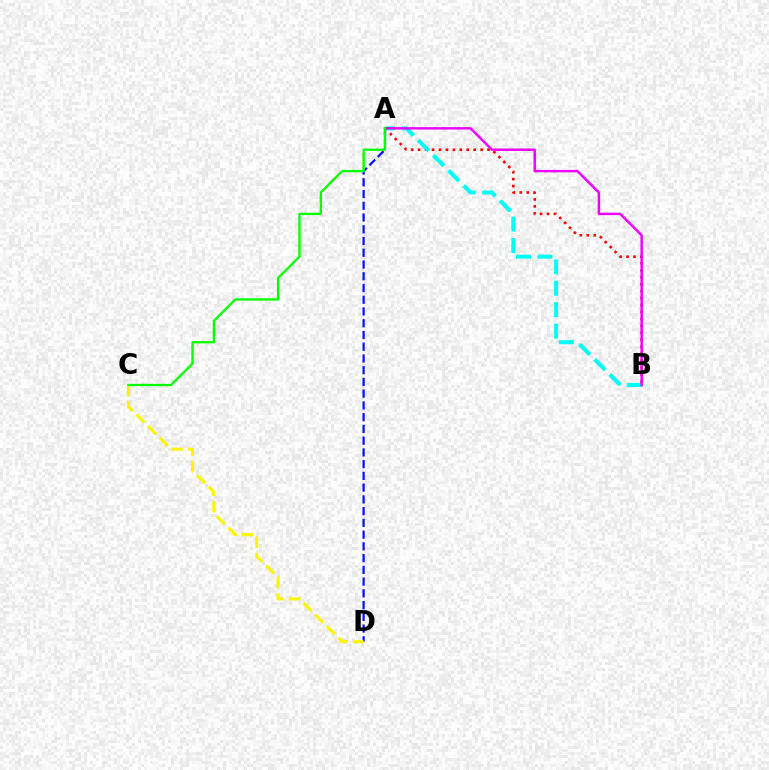{('A', 'B'): [{'color': '#ff0000', 'line_style': 'dotted', 'thickness': 1.89}, {'color': '#00fff6', 'line_style': 'dashed', 'thickness': 2.91}, {'color': '#ee00ff', 'line_style': 'solid', 'thickness': 1.76}], ('A', 'D'): [{'color': '#0010ff', 'line_style': 'dashed', 'thickness': 1.6}], ('C', 'D'): [{'color': '#fcf500', 'line_style': 'dashed', 'thickness': 2.23}], ('A', 'C'): [{'color': '#08ff00', 'line_style': 'solid', 'thickness': 1.67}]}